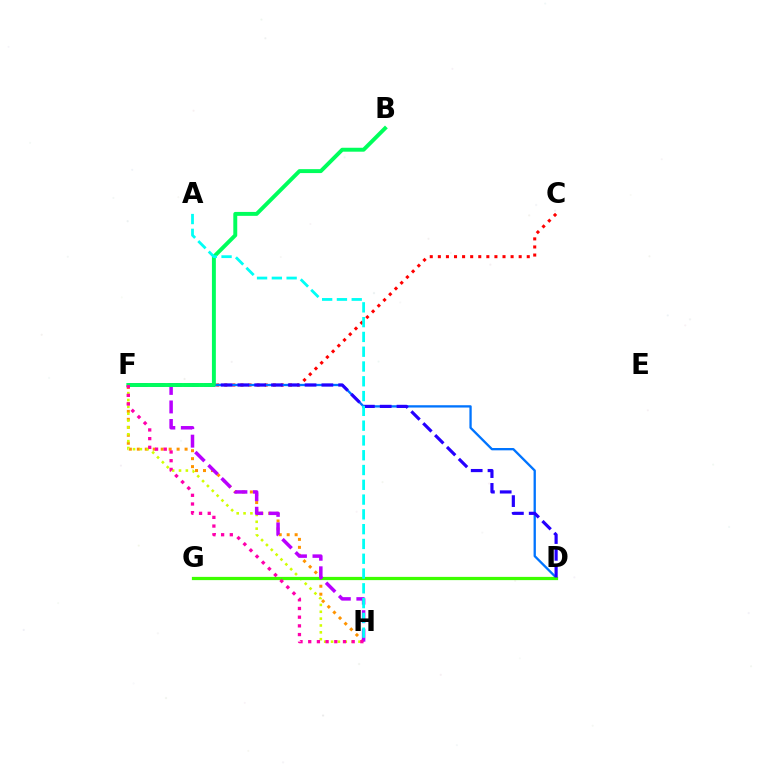{('F', 'H'): [{'color': '#ff9400', 'line_style': 'dotted', 'thickness': 2.16}, {'color': '#d1ff00', 'line_style': 'dotted', 'thickness': 1.86}, {'color': '#b900ff', 'line_style': 'dashed', 'thickness': 2.52}, {'color': '#ff00ac', 'line_style': 'dotted', 'thickness': 2.36}], ('C', 'F'): [{'color': '#ff0000', 'line_style': 'dotted', 'thickness': 2.2}], ('D', 'F'): [{'color': '#0074ff', 'line_style': 'solid', 'thickness': 1.67}, {'color': '#2500ff', 'line_style': 'dashed', 'thickness': 2.28}], ('D', 'G'): [{'color': '#3dff00', 'line_style': 'solid', 'thickness': 2.32}], ('B', 'F'): [{'color': '#00ff5c', 'line_style': 'solid', 'thickness': 2.83}], ('A', 'H'): [{'color': '#00fff6', 'line_style': 'dashed', 'thickness': 2.01}]}